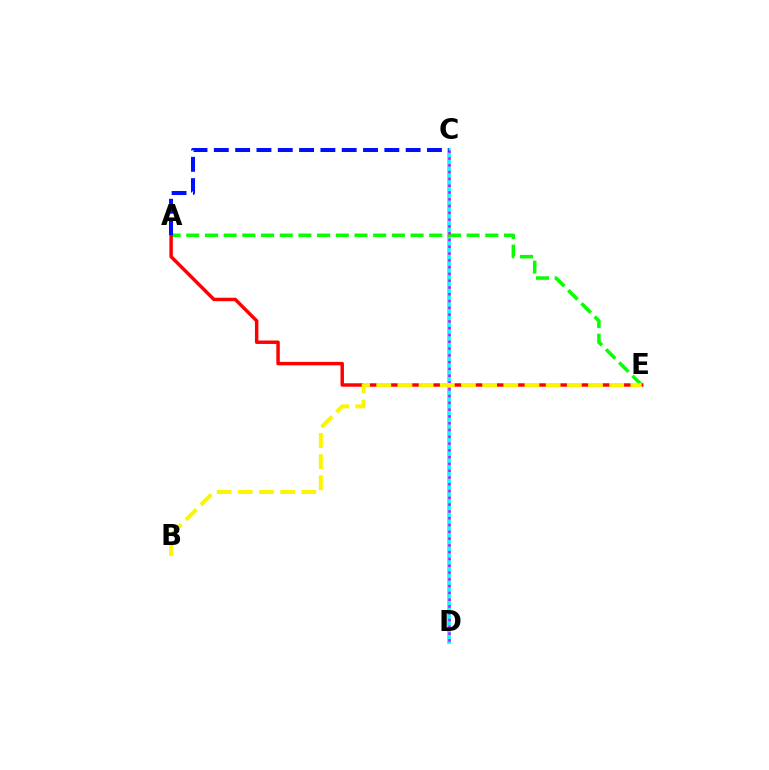{('C', 'D'): [{'color': '#00fff6', 'line_style': 'solid', 'thickness': 2.63}, {'color': '#ee00ff', 'line_style': 'dotted', 'thickness': 1.84}], ('A', 'E'): [{'color': '#08ff00', 'line_style': 'dashed', 'thickness': 2.54}, {'color': '#ff0000', 'line_style': 'solid', 'thickness': 2.49}], ('A', 'C'): [{'color': '#0010ff', 'line_style': 'dashed', 'thickness': 2.9}], ('B', 'E'): [{'color': '#fcf500', 'line_style': 'dashed', 'thickness': 2.88}]}